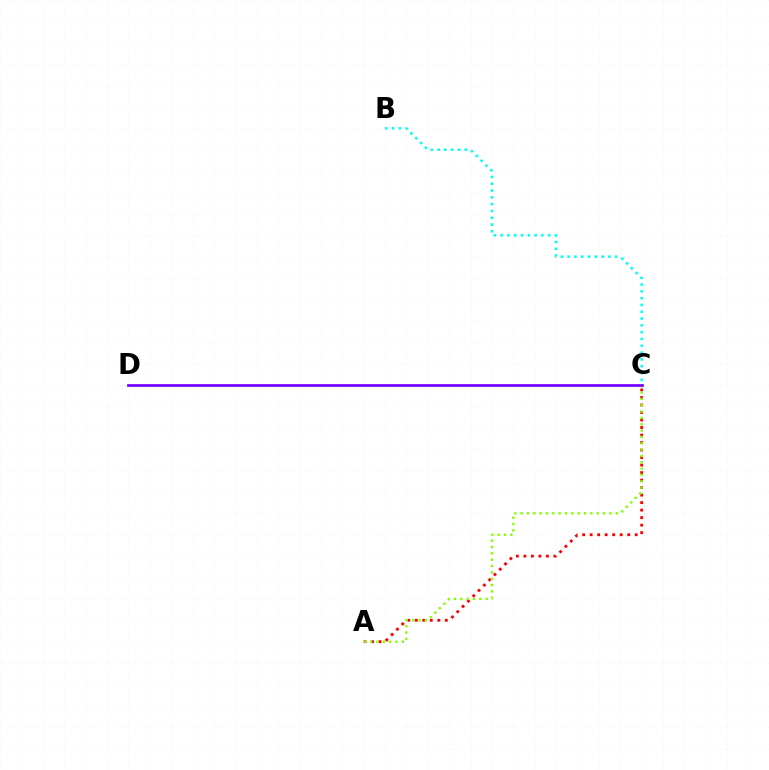{('A', 'C'): [{'color': '#ff0000', 'line_style': 'dotted', 'thickness': 2.04}, {'color': '#84ff00', 'line_style': 'dotted', 'thickness': 1.72}], ('B', 'C'): [{'color': '#00fff6', 'line_style': 'dotted', 'thickness': 1.85}], ('C', 'D'): [{'color': '#7200ff', 'line_style': 'solid', 'thickness': 1.96}]}